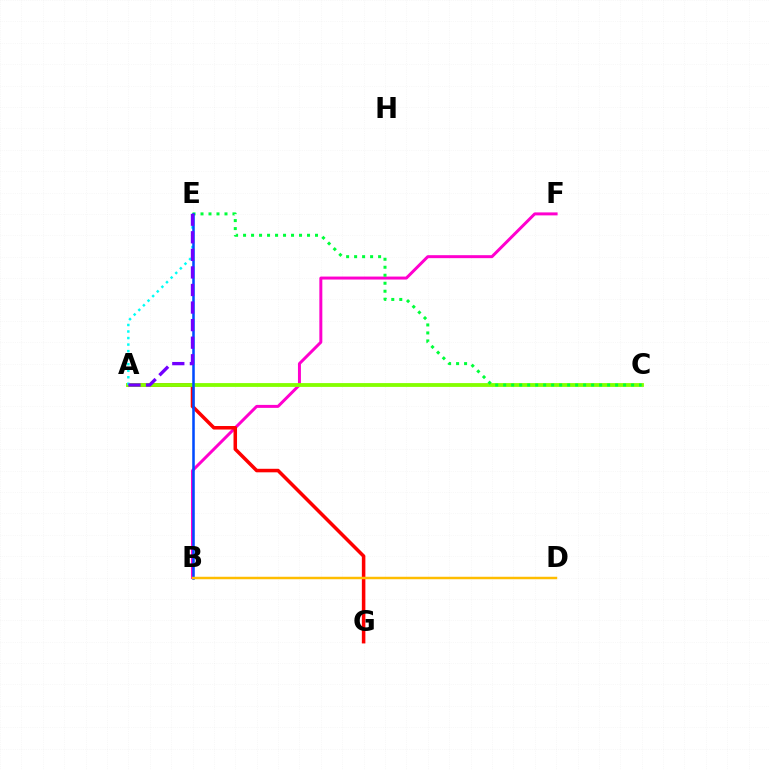{('B', 'F'): [{'color': '#ff00cf', 'line_style': 'solid', 'thickness': 2.14}], ('A', 'G'): [{'color': '#ff0000', 'line_style': 'solid', 'thickness': 2.54}], ('A', 'C'): [{'color': '#84ff00', 'line_style': 'solid', 'thickness': 2.75}], ('A', 'E'): [{'color': '#00fff6', 'line_style': 'dotted', 'thickness': 1.78}, {'color': '#7200ff', 'line_style': 'dashed', 'thickness': 2.39}], ('C', 'E'): [{'color': '#00ff39', 'line_style': 'dotted', 'thickness': 2.17}], ('B', 'E'): [{'color': '#004bff', 'line_style': 'solid', 'thickness': 1.84}], ('B', 'D'): [{'color': '#ffbd00', 'line_style': 'solid', 'thickness': 1.77}]}